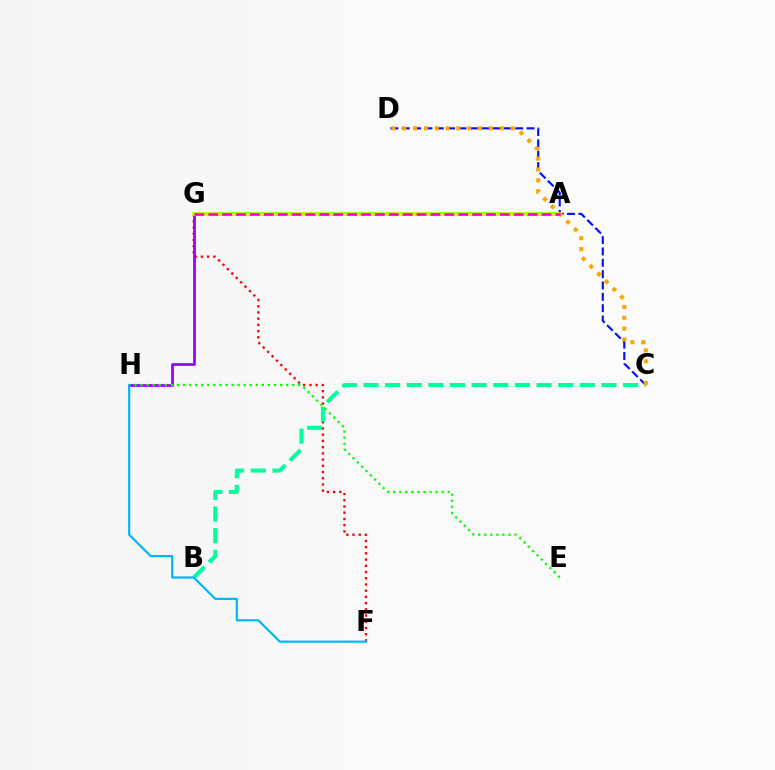{('F', 'G'): [{'color': '#ff0000', 'line_style': 'dotted', 'thickness': 1.69}], ('C', 'D'): [{'color': '#0010ff', 'line_style': 'dashed', 'thickness': 1.54}, {'color': '#ffa500', 'line_style': 'dotted', 'thickness': 2.94}], ('B', 'C'): [{'color': '#00ff9d', 'line_style': 'dashed', 'thickness': 2.94}], ('G', 'H'): [{'color': '#9b00ff', 'line_style': 'solid', 'thickness': 1.99}], ('E', 'H'): [{'color': '#08ff00', 'line_style': 'dotted', 'thickness': 1.65}], ('F', 'H'): [{'color': '#00b5ff', 'line_style': 'solid', 'thickness': 1.57}], ('A', 'G'): [{'color': '#b3ff00', 'line_style': 'solid', 'thickness': 2.73}, {'color': '#ff00bd', 'line_style': 'dashed', 'thickness': 1.89}]}